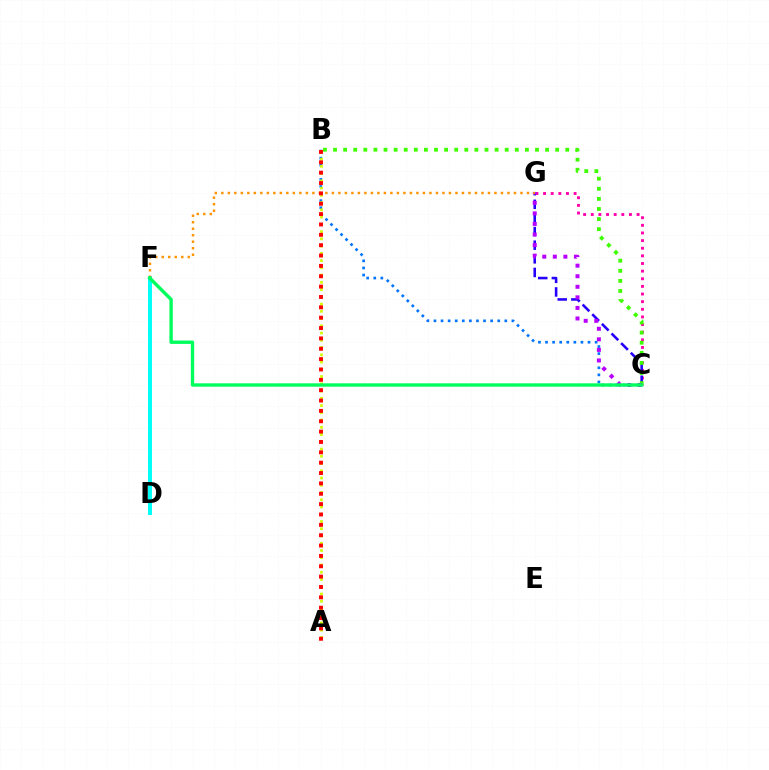{('D', 'F'): [{'color': '#00fff6', 'line_style': 'solid', 'thickness': 2.86}], ('B', 'C'): [{'color': '#0074ff', 'line_style': 'dotted', 'thickness': 1.92}, {'color': '#3dff00', 'line_style': 'dotted', 'thickness': 2.74}], ('C', 'G'): [{'color': '#ff00ac', 'line_style': 'dotted', 'thickness': 2.07}, {'color': '#2500ff', 'line_style': 'dashed', 'thickness': 1.85}, {'color': '#b900ff', 'line_style': 'dotted', 'thickness': 2.87}], ('A', 'B'): [{'color': '#d1ff00', 'line_style': 'dotted', 'thickness': 1.97}, {'color': '#ff0000', 'line_style': 'dotted', 'thickness': 2.81}], ('F', 'G'): [{'color': '#ff9400', 'line_style': 'dotted', 'thickness': 1.77}], ('C', 'F'): [{'color': '#00ff5c', 'line_style': 'solid', 'thickness': 2.43}]}